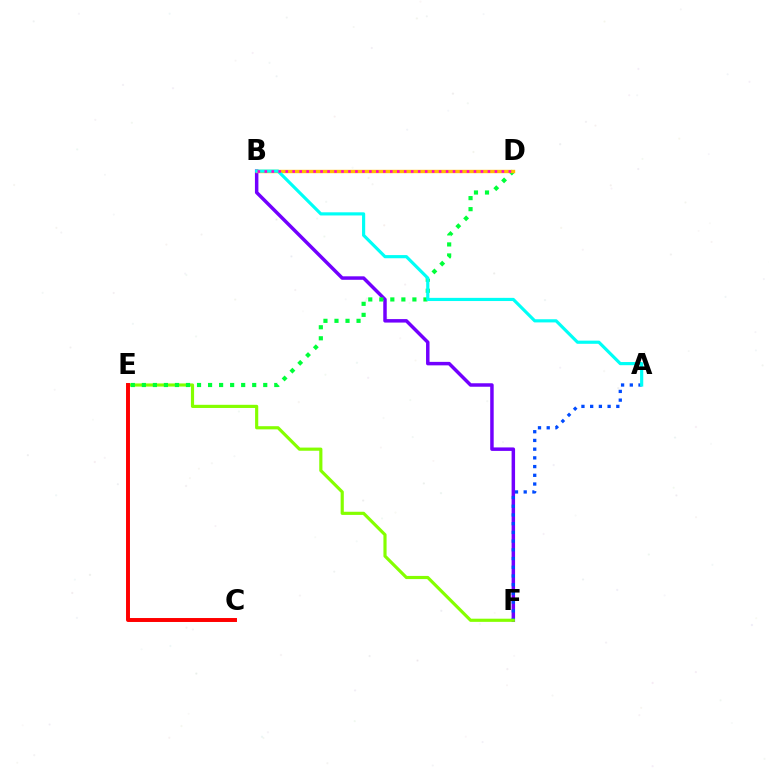{('B', 'F'): [{'color': '#7200ff', 'line_style': 'solid', 'thickness': 2.5}], ('A', 'F'): [{'color': '#004bff', 'line_style': 'dotted', 'thickness': 2.37}], ('E', 'F'): [{'color': '#84ff00', 'line_style': 'solid', 'thickness': 2.28}], ('D', 'E'): [{'color': '#00ff39', 'line_style': 'dotted', 'thickness': 3.0}], ('B', 'D'): [{'color': '#ffbd00', 'line_style': 'solid', 'thickness': 2.43}, {'color': '#ff00cf', 'line_style': 'dotted', 'thickness': 1.89}], ('C', 'E'): [{'color': '#ff0000', 'line_style': 'solid', 'thickness': 2.84}], ('A', 'B'): [{'color': '#00fff6', 'line_style': 'solid', 'thickness': 2.28}]}